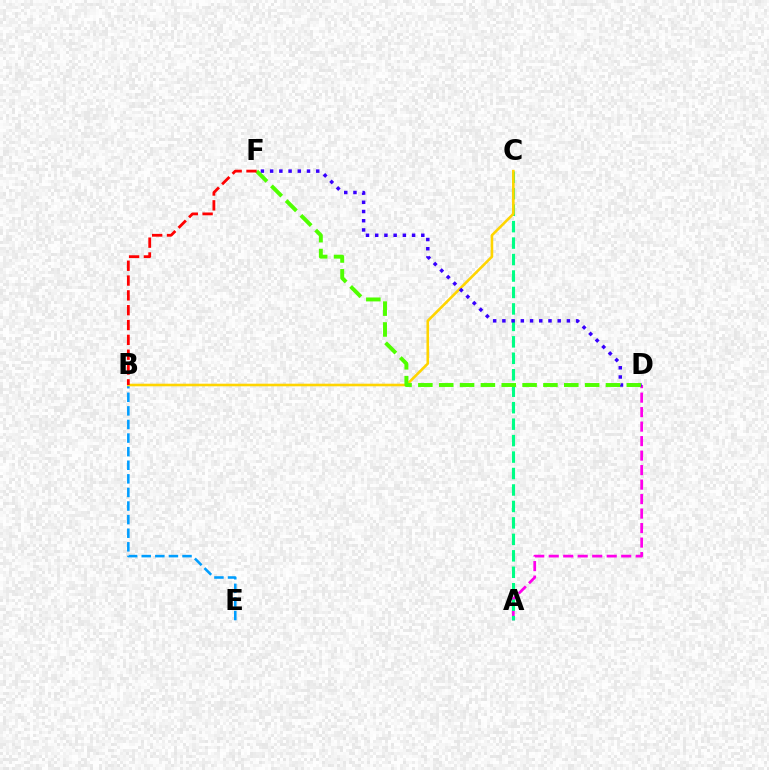{('A', 'D'): [{'color': '#ff00ed', 'line_style': 'dashed', 'thickness': 1.97}], ('B', 'E'): [{'color': '#009eff', 'line_style': 'dashed', 'thickness': 1.85}], ('A', 'C'): [{'color': '#00ff86', 'line_style': 'dashed', 'thickness': 2.24}], ('B', 'C'): [{'color': '#ffd500', 'line_style': 'solid', 'thickness': 1.88}], ('D', 'F'): [{'color': '#3700ff', 'line_style': 'dotted', 'thickness': 2.5}, {'color': '#4fff00', 'line_style': 'dashed', 'thickness': 2.83}], ('B', 'F'): [{'color': '#ff0000', 'line_style': 'dashed', 'thickness': 2.01}]}